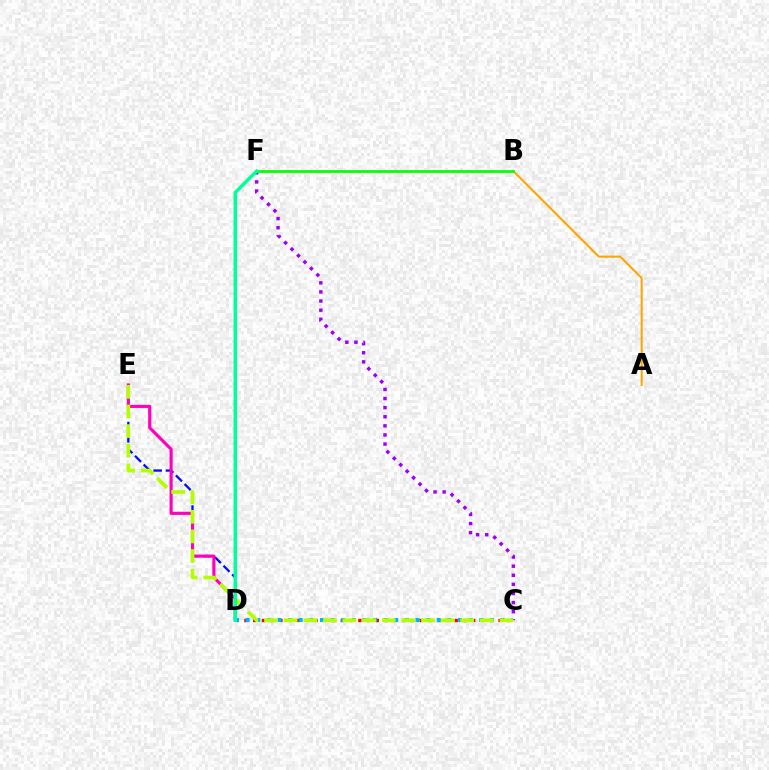{('D', 'E'): [{'color': '#0010ff', 'line_style': 'dashed', 'thickness': 1.67}, {'color': '#ff00bd', 'line_style': 'solid', 'thickness': 2.25}], ('C', 'F'): [{'color': '#9b00ff', 'line_style': 'dotted', 'thickness': 2.47}], ('C', 'D'): [{'color': '#ff0000', 'line_style': 'dotted', 'thickness': 2.38}, {'color': '#00b5ff', 'line_style': 'dotted', 'thickness': 2.89}], ('A', 'B'): [{'color': '#ffa500', 'line_style': 'solid', 'thickness': 1.5}], ('C', 'E'): [{'color': '#b3ff00', 'line_style': 'dashed', 'thickness': 2.67}], ('B', 'F'): [{'color': '#08ff00', 'line_style': 'solid', 'thickness': 1.99}], ('D', 'F'): [{'color': '#00ff9d', 'line_style': 'solid', 'thickness': 2.49}]}